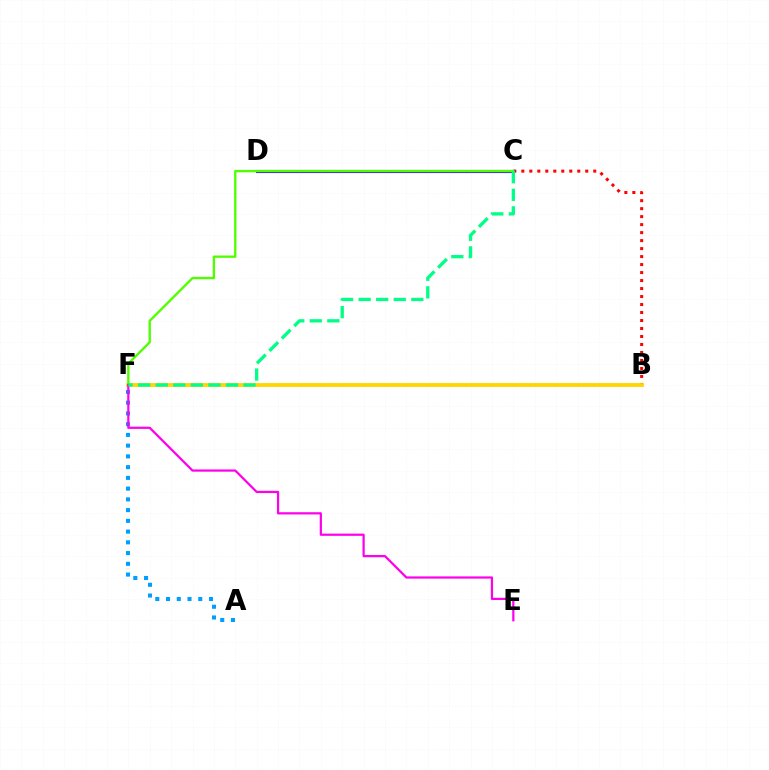{('B', 'C'): [{'color': '#ff0000', 'line_style': 'dotted', 'thickness': 2.17}], ('B', 'F'): [{'color': '#ffd500', 'line_style': 'solid', 'thickness': 2.74}], ('A', 'F'): [{'color': '#009eff', 'line_style': 'dotted', 'thickness': 2.92}], ('C', 'D'): [{'color': '#3700ff', 'line_style': 'solid', 'thickness': 2.26}], ('C', 'F'): [{'color': '#4fff00', 'line_style': 'solid', 'thickness': 1.68}, {'color': '#00ff86', 'line_style': 'dashed', 'thickness': 2.39}], ('E', 'F'): [{'color': '#ff00ed', 'line_style': 'solid', 'thickness': 1.6}]}